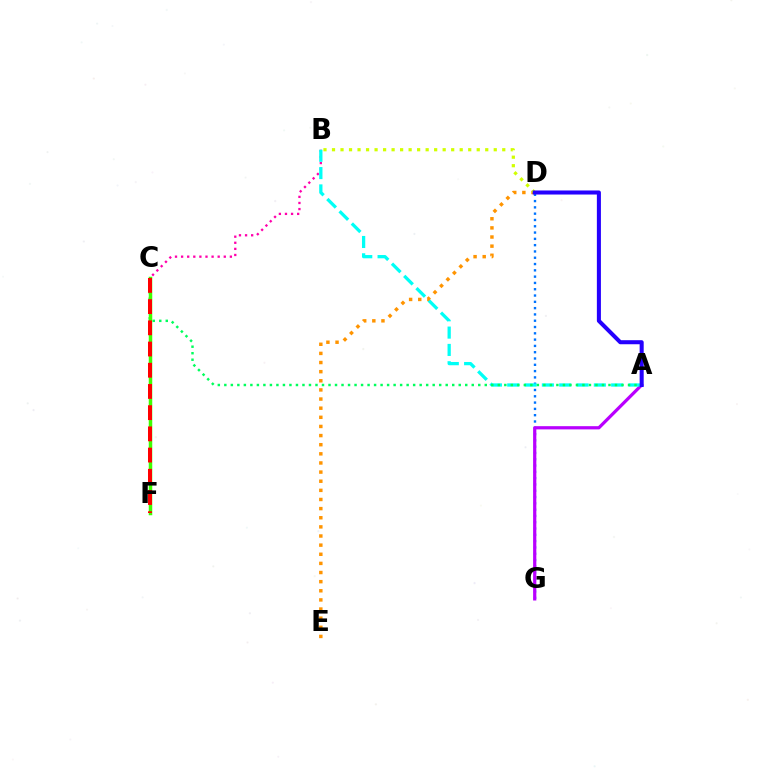{('D', 'G'): [{'color': '#0074ff', 'line_style': 'dotted', 'thickness': 1.71}], ('A', 'G'): [{'color': '#b900ff', 'line_style': 'solid', 'thickness': 2.32}], ('B', 'C'): [{'color': '#ff00ac', 'line_style': 'dotted', 'thickness': 1.66}], ('A', 'B'): [{'color': '#00fff6', 'line_style': 'dashed', 'thickness': 2.35}], ('D', 'E'): [{'color': '#ff9400', 'line_style': 'dotted', 'thickness': 2.48}], ('A', 'C'): [{'color': '#00ff5c', 'line_style': 'dotted', 'thickness': 1.77}], ('B', 'D'): [{'color': '#d1ff00', 'line_style': 'dotted', 'thickness': 2.31}], ('C', 'F'): [{'color': '#3dff00', 'line_style': 'solid', 'thickness': 2.52}, {'color': '#ff0000', 'line_style': 'dashed', 'thickness': 2.88}], ('A', 'D'): [{'color': '#2500ff', 'line_style': 'solid', 'thickness': 2.92}]}